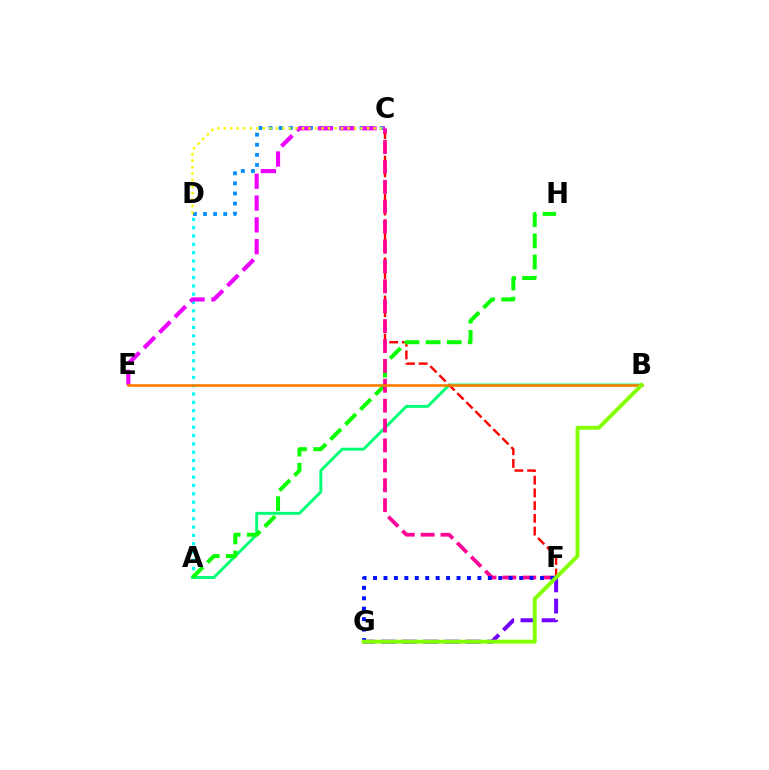{('A', 'B'): [{'color': '#00ff74', 'line_style': 'solid', 'thickness': 2.1}], ('C', 'F'): [{'color': '#ff0000', 'line_style': 'dashed', 'thickness': 1.73}, {'color': '#ff0094', 'line_style': 'dashed', 'thickness': 2.7}], ('F', 'G'): [{'color': '#7200ff', 'line_style': 'dashed', 'thickness': 2.88}, {'color': '#0010ff', 'line_style': 'dotted', 'thickness': 2.84}], ('A', 'D'): [{'color': '#00fff6', 'line_style': 'dotted', 'thickness': 2.26}], ('A', 'H'): [{'color': '#08ff00', 'line_style': 'dashed', 'thickness': 2.87}], ('C', 'D'): [{'color': '#008cff', 'line_style': 'dotted', 'thickness': 2.75}, {'color': '#fcf500', 'line_style': 'dotted', 'thickness': 1.77}], ('C', 'E'): [{'color': '#ee00ff', 'line_style': 'dashed', 'thickness': 2.96}], ('B', 'E'): [{'color': '#ff7c00', 'line_style': 'solid', 'thickness': 1.88}], ('B', 'G'): [{'color': '#84ff00', 'line_style': 'solid', 'thickness': 2.8}]}